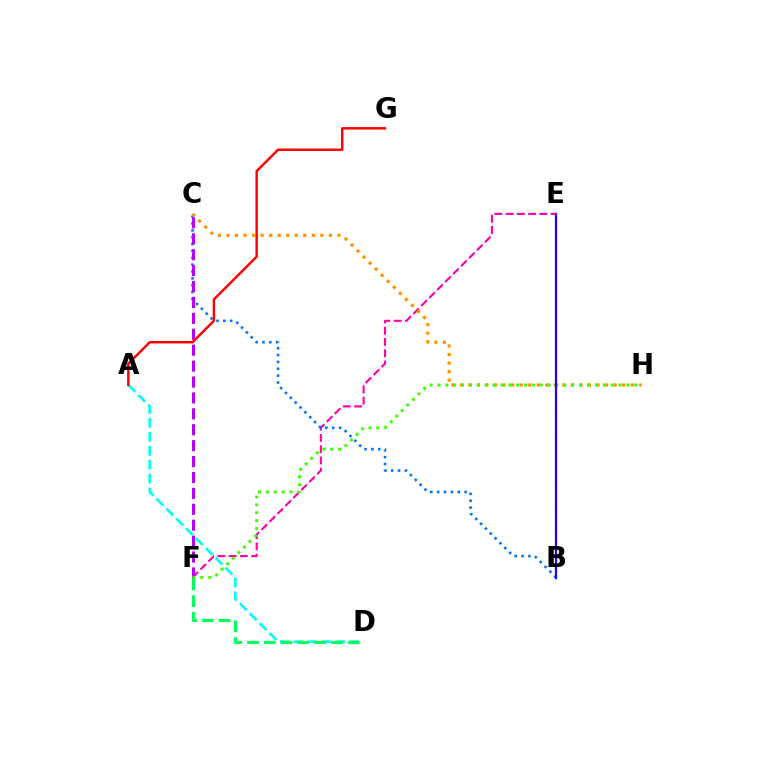{('B', 'E'): [{'color': '#d1ff00', 'line_style': 'dotted', 'thickness': 1.64}, {'color': '#2500ff', 'line_style': 'solid', 'thickness': 1.6}], ('E', 'F'): [{'color': '#ff00ac', 'line_style': 'dashed', 'thickness': 1.53}], ('B', 'C'): [{'color': '#0074ff', 'line_style': 'dotted', 'thickness': 1.86}], ('C', 'F'): [{'color': '#b900ff', 'line_style': 'dashed', 'thickness': 2.16}], ('C', 'H'): [{'color': '#ff9400', 'line_style': 'dotted', 'thickness': 2.32}], ('F', 'H'): [{'color': '#3dff00', 'line_style': 'dotted', 'thickness': 2.14}], ('A', 'D'): [{'color': '#00fff6', 'line_style': 'dashed', 'thickness': 1.89}], ('D', 'F'): [{'color': '#00ff5c', 'line_style': 'dashed', 'thickness': 2.28}], ('A', 'G'): [{'color': '#ff0000', 'line_style': 'solid', 'thickness': 1.76}]}